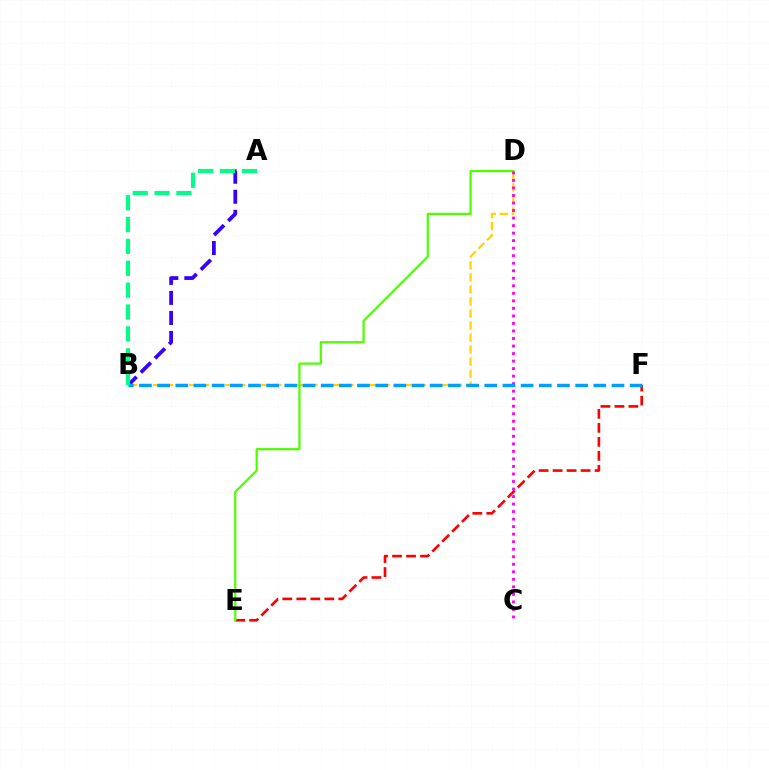{('E', 'F'): [{'color': '#ff0000', 'line_style': 'dashed', 'thickness': 1.9}], ('B', 'D'): [{'color': '#ffd500', 'line_style': 'dashed', 'thickness': 1.63}], ('D', 'E'): [{'color': '#4fff00', 'line_style': 'solid', 'thickness': 1.6}], ('A', 'B'): [{'color': '#3700ff', 'line_style': 'dashed', 'thickness': 2.72}, {'color': '#00ff86', 'line_style': 'dashed', 'thickness': 2.97}], ('C', 'D'): [{'color': '#ff00ed', 'line_style': 'dotted', 'thickness': 2.04}], ('B', 'F'): [{'color': '#009eff', 'line_style': 'dashed', 'thickness': 2.47}]}